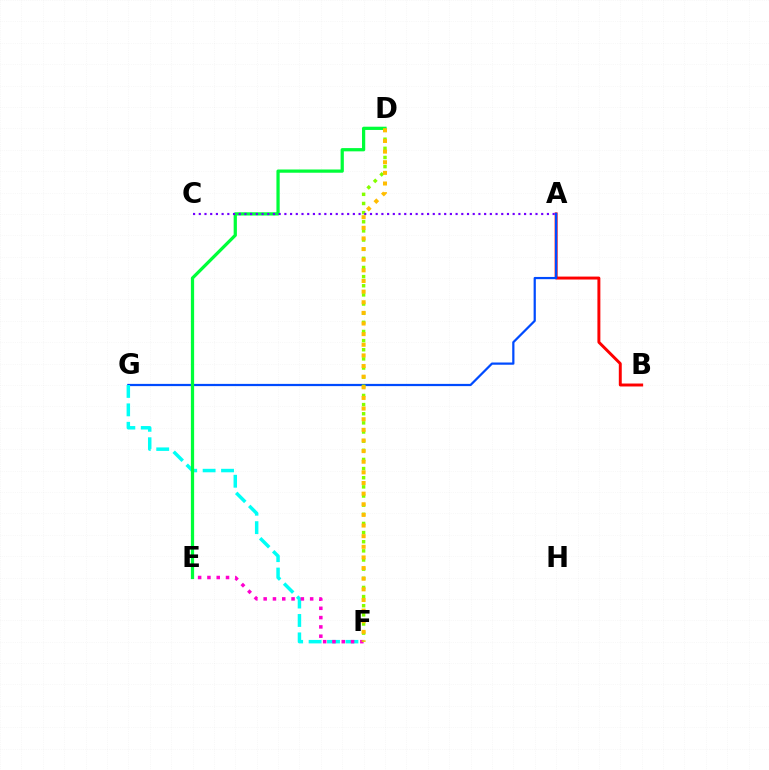{('A', 'B'): [{'color': '#ff0000', 'line_style': 'solid', 'thickness': 2.12}], ('A', 'G'): [{'color': '#004bff', 'line_style': 'solid', 'thickness': 1.6}], ('F', 'G'): [{'color': '#00fff6', 'line_style': 'dashed', 'thickness': 2.5}], ('D', 'E'): [{'color': '#00ff39', 'line_style': 'solid', 'thickness': 2.33}], ('E', 'F'): [{'color': '#ff00cf', 'line_style': 'dotted', 'thickness': 2.53}], ('D', 'F'): [{'color': '#84ff00', 'line_style': 'dotted', 'thickness': 2.48}, {'color': '#ffbd00', 'line_style': 'dotted', 'thickness': 2.89}], ('A', 'C'): [{'color': '#7200ff', 'line_style': 'dotted', 'thickness': 1.55}]}